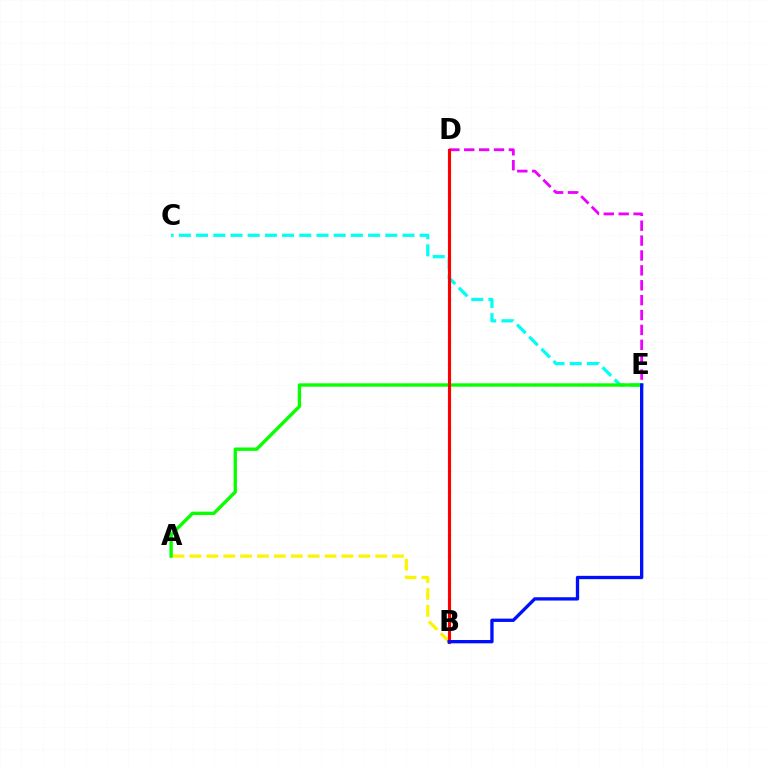{('A', 'B'): [{'color': '#fcf500', 'line_style': 'dashed', 'thickness': 2.29}], ('C', 'E'): [{'color': '#00fff6', 'line_style': 'dashed', 'thickness': 2.34}], ('D', 'E'): [{'color': '#ee00ff', 'line_style': 'dashed', 'thickness': 2.02}], ('A', 'E'): [{'color': '#08ff00', 'line_style': 'solid', 'thickness': 2.42}], ('B', 'D'): [{'color': '#ff0000', 'line_style': 'solid', 'thickness': 2.25}], ('B', 'E'): [{'color': '#0010ff', 'line_style': 'solid', 'thickness': 2.38}]}